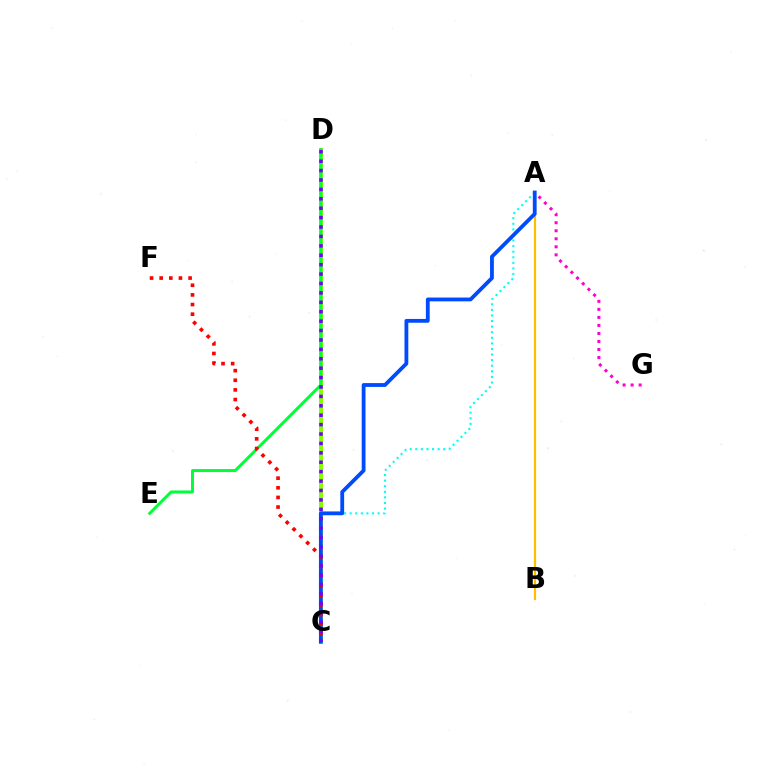{('A', 'C'): [{'color': '#00fff6', 'line_style': 'dotted', 'thickness': 1.52}, {'color': '#004bff', 'line_style': 'solid', 'thickness': 2.74}], ('A', 'G'): [{'color': '#ff00cf', 'line_style': 'dotted', 'thickness': 2.18}], ('C', 'D'): [{'color': '#84ff00', 'line_style': 'solid', 'thickness': 2.88}, {'color': '#7200ff', 'line_style': 'dotted', 'thickness': 2.56}], ('A', 'B'): [{'color': '#ffbd00', 'line_style': 'solid', 'thickness': 1.59}], ('D', 'E'): [{'color': '#00ff39', 'line_style': 'solid', 'thickness': 2.15}], ('C', 'F'): [{'color': '#ff0000', 'line_style': 'dotted', 'thickness': 2.62}]}